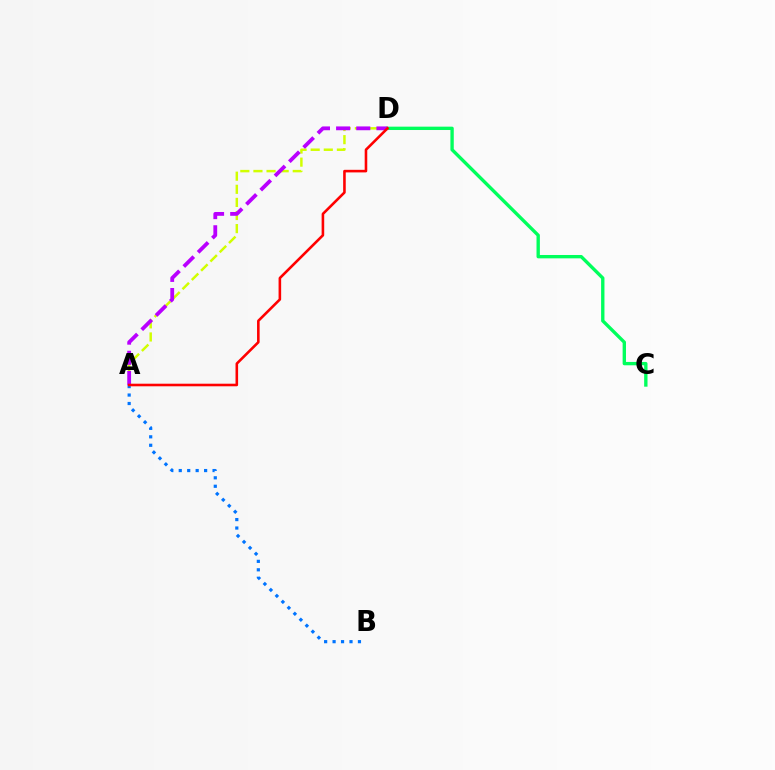{('C', 'D'): [{'color': '#00ff5c', 'line_style': 'solid', 'thickness': 2.42}], ('A', 'D'): [{'color': '#d1ff00', 'line_style': 'dashed', 'thickness': 1.78}, {'color': '#b900ff', 'line_style': 'dashed', 'thickness': 2.74}, {'color': '#ff0000', 'line_style': 'solid', 'thickness': 1.86}], ('A', 'B'): [{'color': '#0074ff', 'line_style': 'dotted', 'thickness': 2.3}]}